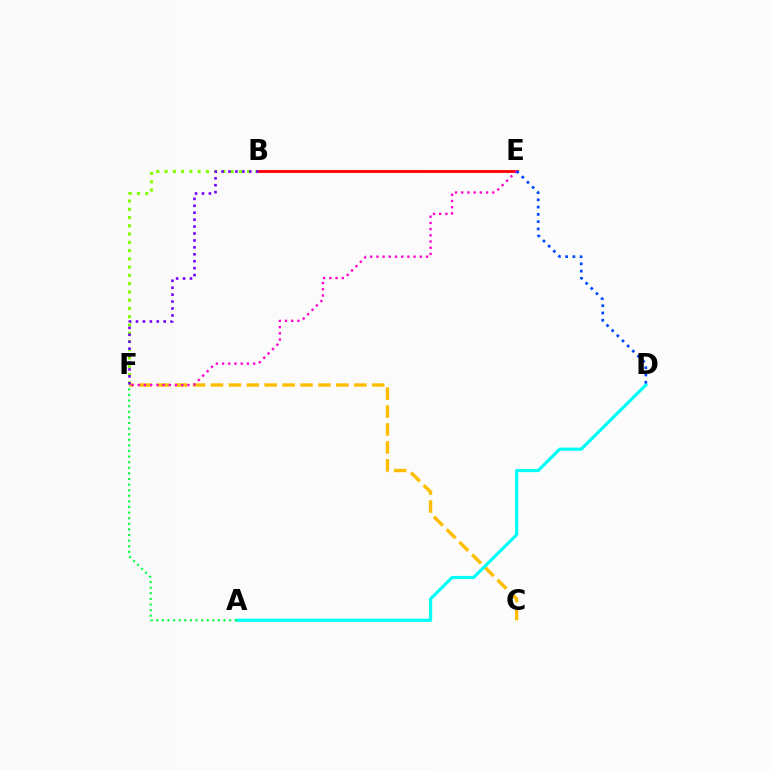{('B', 'F'): [{'color': '#84ff00', 'line_style': 'dotted', 'thickness': 2.24}, {'color': '#7200ff', 'line_style': 'dotted', 'thickness': 1.88}], ('C', 'F'): [{'color': '#ffbd00', 'line_style': 'dashed', 'thickness': 2.43}], ('B', 'E'): [{'color': '#ff0000', 'line_style': 'solid', 'thickness': 2.04}], ('A', 'D'): [{'color': '#00fff6', 'line_style': 'solid', 'thickness': 2.3}], ('E', 'F'): [{'color': '#ff00cf', 'line_style': 'dotted', 'thickness': 1.69}], ('A', 'F'): [{'color': '#00ff39', 'line_style': 'dotted', 'thickness': 1.52}], ('D', 'E'): [{'color': '#004bff', 'line_style': 'dotted', 'thickness': 1.97}]}